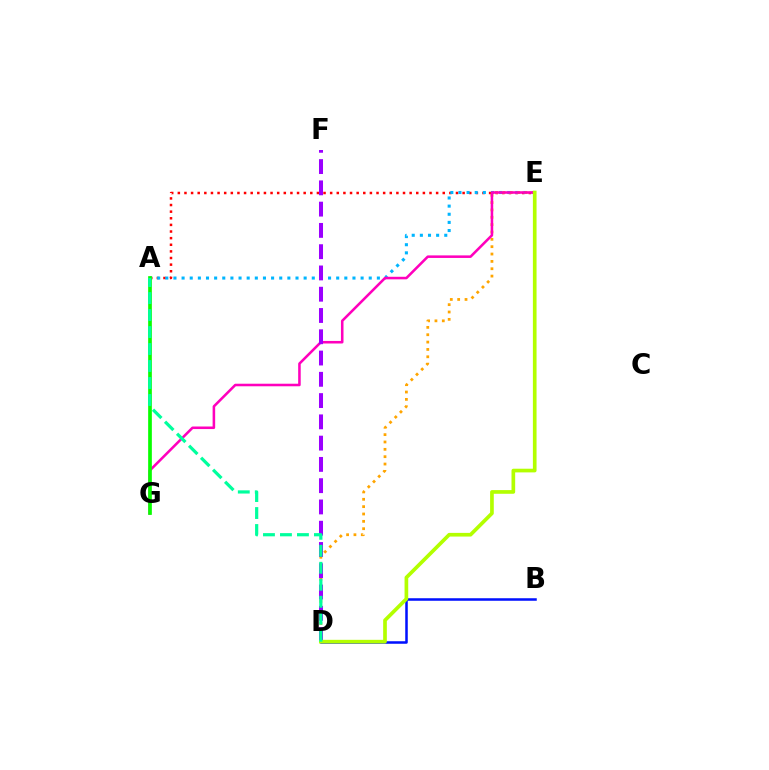{('A', 'E'): [{'color': '#ff0000', 'line_style': 'dotted', 'thickness': 1.8}, {'color': '#00b5ff', 'line_style': 'dotted', 'thickness': 2.21}], ('D', 'E'): [{'color': '#ffa500', 'line_style': 'dotted', 'thickness': 2.0}, {'color': '#b3ff00', 'line_style': 'solid', 'thickness': 2.65}], ('B', 'D'): [{'color': '#0010ff', 'line_style': 'solid', 'thickness': 1.82}], ('E', 'G'): [{'color': '#ff00bd', 'line_style': 'solid', 'thickness': 1.84}], ('D', 'F'): [{'color': '#9b00ff', 'line_style': 'dashed', 'thickness': 2.89}], ('A', 'G'): [{'color': '#08ff00', 'line_style': 'solid', 'thickness': 2.66}], ('A', 'D'): [{'color': '#00ff9d', 'line_style': 'dashed', 'thickness': 2.31}]}